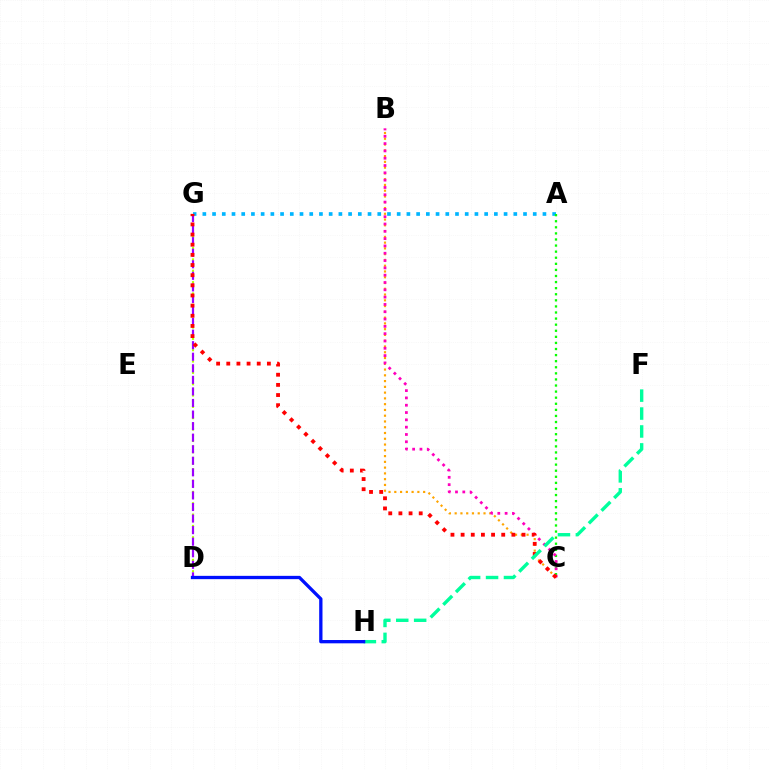{('D', 'G'): [{'color': '#b3ff00', 'line_style': 'dotted', 'thickness': 1.54}, {'color': '#9b00ff', 'line_style': 'dashed', 'thickness': 1.57}], ('A', 'G'): [{'color': '#00b5ff', 'line_style': 'dotted', 'thickness': 2.64}], ('B', 'C'): [{'color': '#ffa500', 'line_style': 'dotted', 'thickness': 1.57}, {'color': '#ff00bd', 'line_style': 'dotted', 'thickness': 1.99}], ('A', 'C'): [{'color': '#08ff00', 'line_style': 'dotted', 'thickness': 1.65}], ('C', 'G'): [{'color': '#ff0000', 'line_style': 'dotted', 'thickness': 2.76}], ('F', 'H'): [{'color': '#00ff9d', 'line_style': 'dashed', 'thickness': 2.43}], ('D', 'H'): [{'color': '#0010ff', 'line_style': 'solid', 'thickness': 2.38}]}